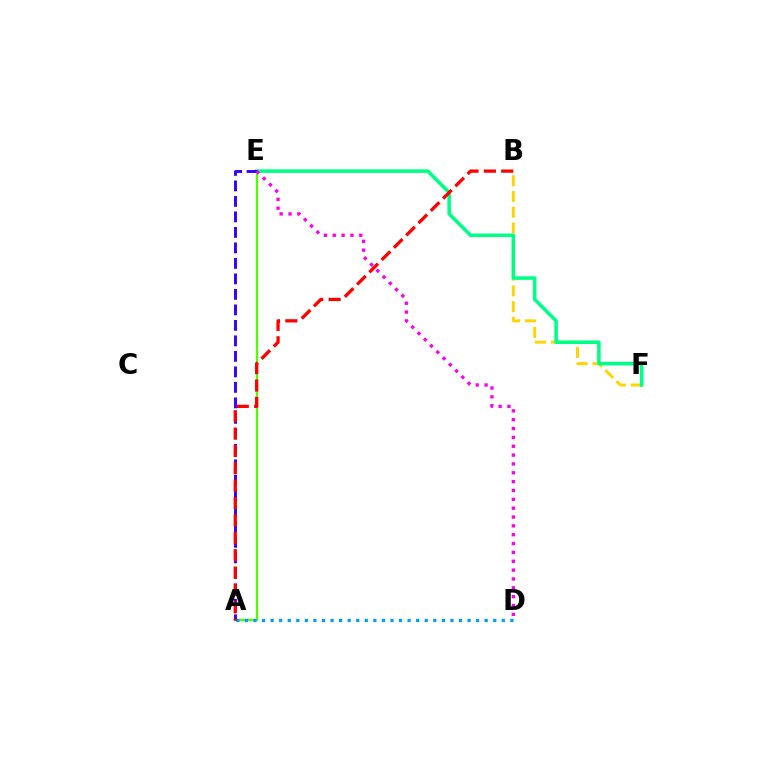{('A', 'E'): [{'color': '#4fff00', 'line_style': 'solid', 'thickness': 1.65}, {'color': '#3700ff', 'line_style': 'dashed', 'thickness': 2.11}], ('B', 'F'): [{'color': '#ffd500', 'line_style': 'dashed', 'thickness': 2.14}], ('A', 'D'): [{'color': '#009eff', 'line_style': 'dotted', 'thickness': 2.33}], ('E', 'F'): [{'color': '#00ff86', 'line_style': 'solid', 'thickness': 2.56}], ('A', 'B'): [{'color': '#ff0000', 'line_style': 'dashed', 'thickness': 2.36}], ('D', 'E'): [{'color': '#ff00ed', 'line_style': 'dotted', 'thickness': 2.4}]}